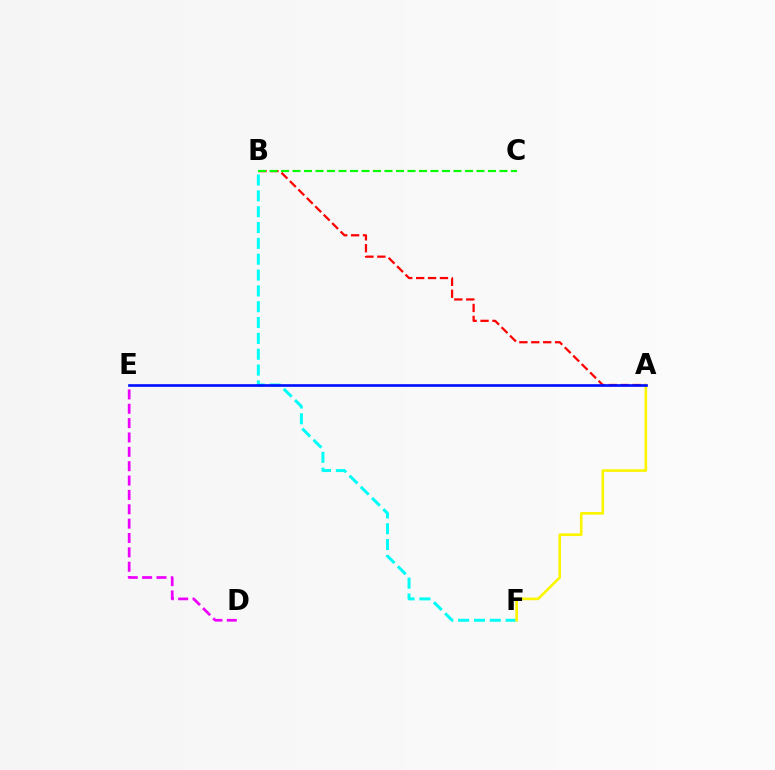{('A', 'B'): [{'color': '#ff0000', 'line_style': 'dashed', 'thickness': 1.62}], ('B', 'F'): [{'color': '#00fff6', 'line_style': 'dashed', 'thickness': 2.15}], ('D', 'E'): [{'color': '#ee00ff', 'line_style': 'dashed', 'thickness': 1.95}], ('B', 'C'): [{'color': '#08ff00', 'line_style': 'dashed', 'thickness': 1.56}], ('A', 'F'): [{'color': '#fcf500', 'line_style': 'solid', 'thickness': 1.9}], ('A', 'E'): [{'color': '#0010ff', 'line_style': 'solid', 'thickness': 1.92}]}